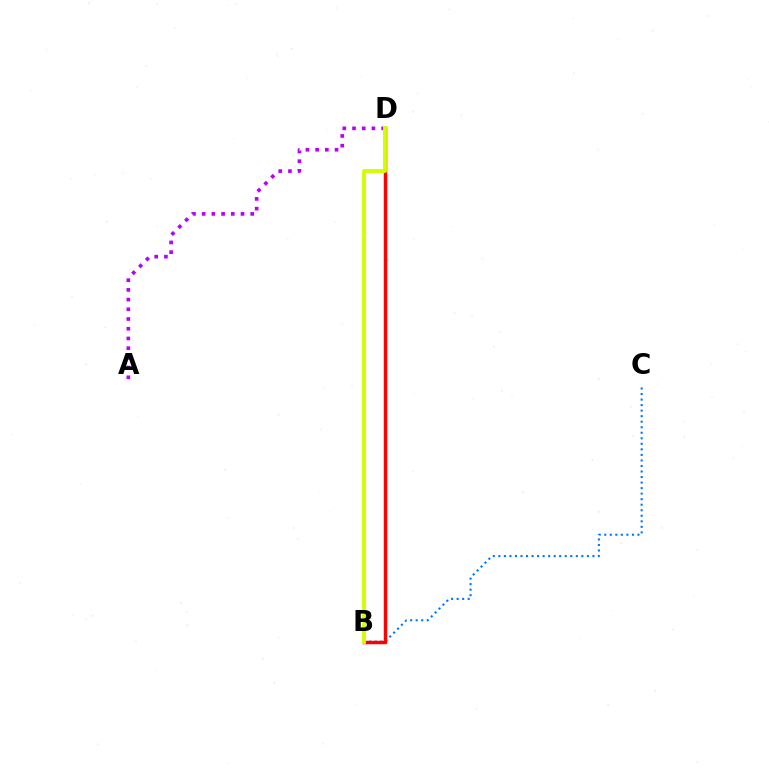{('A', 'D'): [{'color': '#b900ff', 'line_style': 'dotted', 'thickness': 2.64}], ('B', 'D'): [{'color': '#00ff5c', 'line_style': 'dotted', 'thickness': 1.88}, {'color': '#ff0000', 'line_style': 'solid', 'thickness': 2.51}, {'color': '#d1ff00', 'line_style': 'solid', 'thickness': 2.78}], ('B', 'C'): [{'color': '#0074ff', 'line_style': 'dotted', 'thickness': 1.5}]}